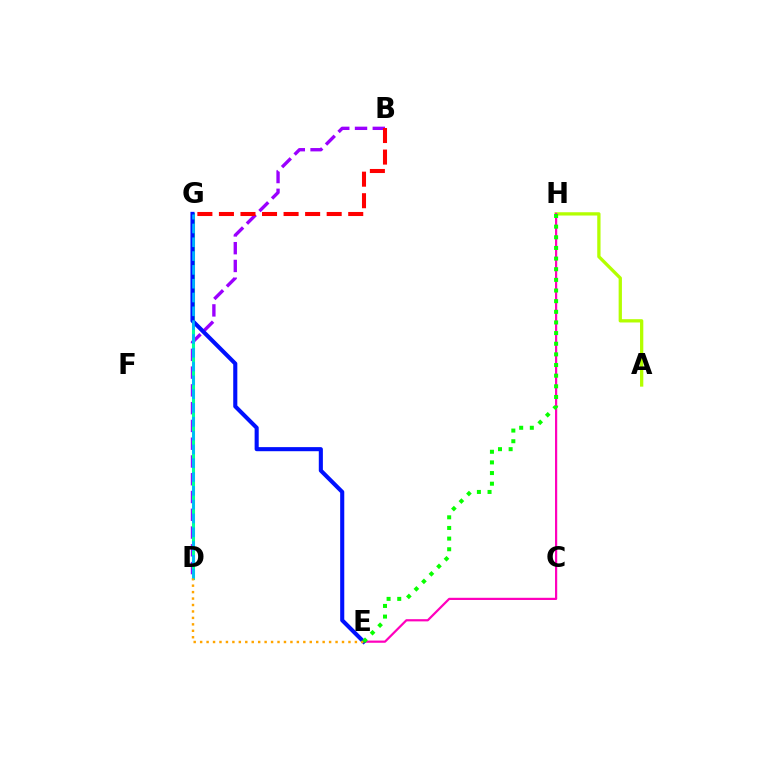{('A', 'H'): [{'color': '#b3ff00', 'line_style': 'solid', 'thickness': 2.37}], ('B', 'D'): [{'color': '#9b00ff', 'line_style': 'dashed', 'thickness': 2.41}], ('E', 'H'): [{'color': '#ff00bd', 'line_style': 'solid', 'thickness': 1.59}, {'color': '#08ff00', 'line_style': 'dotted', 'thickness': 2.89}], ('D', 'G'): [{'color': '#00ff9d', 'line_style': 'solid', 'thickness': 2.22}, {'color': '#00b5ff', 'line_style': 'dashed', 'thickness': 1.88}], ('E', 'G'): [{'color': '#0010ff', 'line_style': 'solid', 'thickness': 2.95}], ('D', 'E'): [{'color': '#ffa500', 'line_style': 'dotted', 'thickness': 1.75}], ('B', 'G'): [{'color': '#ff0000', 'line_style': 'dashed', 'thickness': 2.93}]}